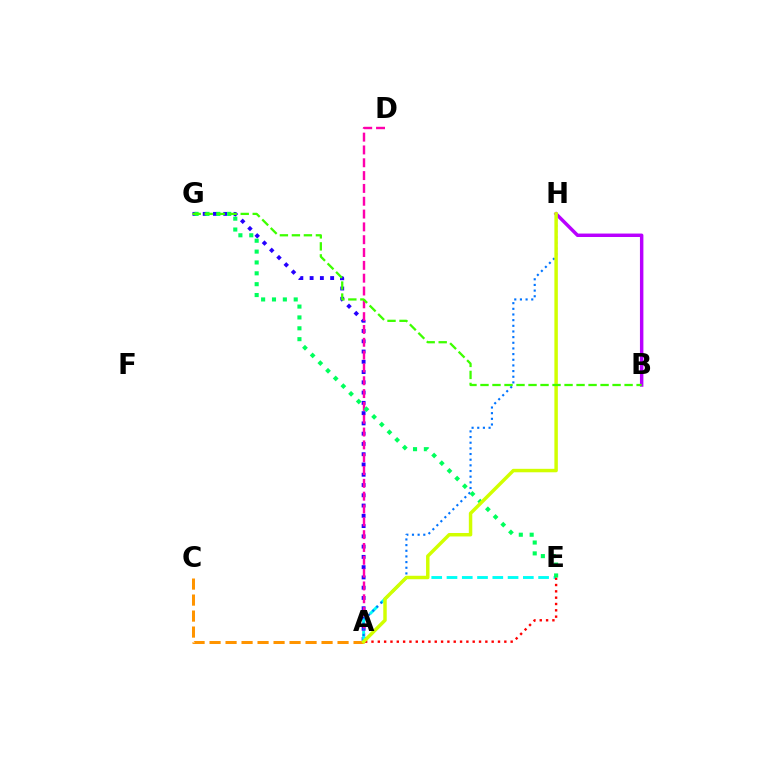{('A', 'G'): [{'color': '#2500ff', 'line_style': 'dotted', 'thickness': 2.79}], ('A', 'D'): [{'color': '#ff00ac', 'line_style': 'dashed', 'thickness': 1.74}], ('A', 'E'): [{'color': '#00fff6', 'line_style': 'dashed', 'thickness': 2.07}, {'color': '#ff0000', 'line_style': 'dotted', 'thickness': 1.72}], ('A', 'H'): [{'color': '#0074ff', 'line_style': 'dotted', 'thickness': 1.54}, {'color': '#d1ff00', 'line_style': 'solid', 'thickness': 2.49}], ('A', 'C'): [{'color': '#ff9400', 'line_style': 'dashed', 'thickness': 2.17}], ('E', 'G'): [{'color': '#00ff5c', 'line_style': 'dotted', 'thickness': 2.95}], ('B', 'H'): [{'color': '#b900ff', 'line_style': 'solid', 'thickness': 2.48}], ('B', 'G'): [{'color': '#3dff00', 'line_style': 'dashed', 'thickness': 1.63}]}